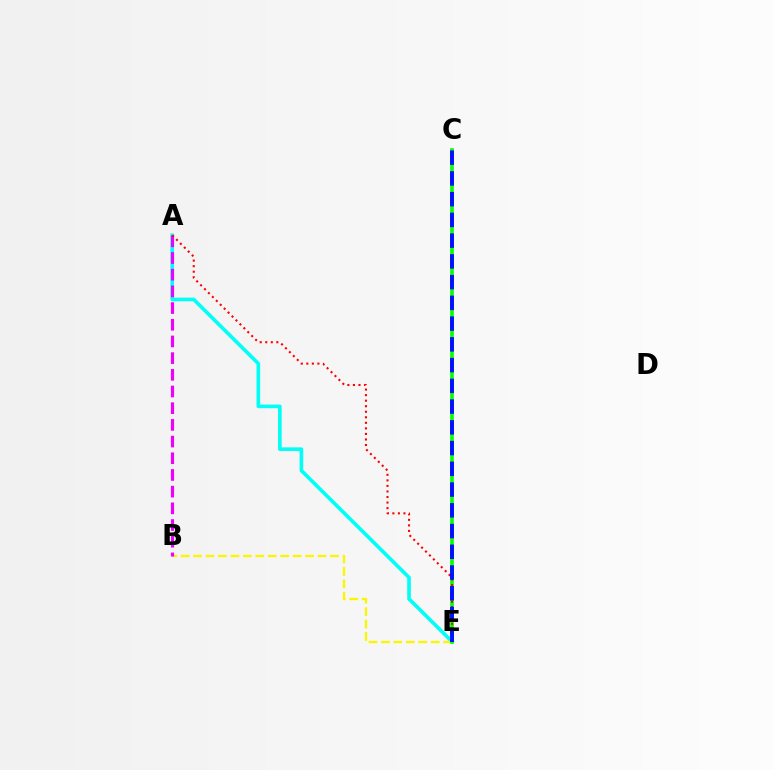{('A', 'E'): [{'color': '#00fff6', 'line_style': 'solid', 'thickness': 2.62}, {'color': '#ff0000', 'line_style': 'dotted', 'thickness': 1.51}], ('B', 'E'): [{'color': '#fcf500', 'line_style': 'dashed', 'thickness': 1.69}], ('A', 'B'): [{'color': '#ee00ff', 'line_style': 'dashed', 'thickness': 2.27}], ('C', 'E'): [{'color': '#08ff00', 'line_style': 'solid', 'thickness': 2.64}, {'color': '#0010ff', 'line_style': 'dashed', 'thickness': 2.82}]}